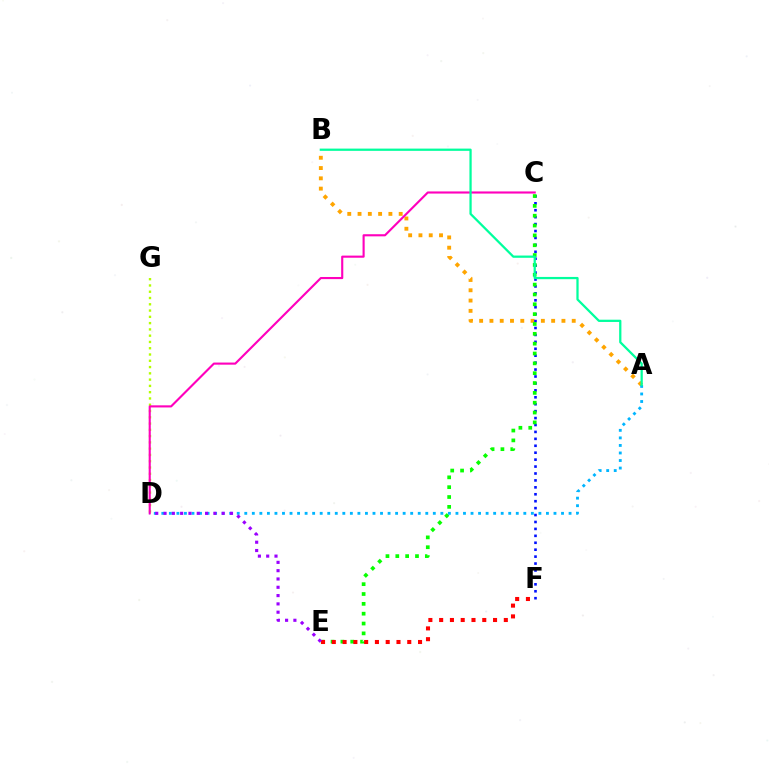{('D', 'G'): [{'color': '#b3ff00', 'line_style': 'dotted', 'thickness': 1.71}], ('A', 'B'): [{'color': '#ffa500', 'line_style': 'dotted', 'thickness': 2.79}, {'color': '#00ff9d', 'line_style': 'solid', 'thickness': 1.62}], ('C', 'F'): [{'color': '#0010ff', 'line_style': 'dotted', 'thickness': 1.88}], ('C', 'E'): [{'color': '#08ff00', 'line_style': 'dotted', 'thickness': 2.67}], ('E', 'F'): [{'color': '#ff0000', 'line_style': 'dotted', 'thickness': 2.93}], ('C', 'D'): [{'color': '#ff00bd', 'line_style': 'solid', 'thickness': 1.53}], ('A', 'D'): [{'color': '#00b5ff', 'line_style': 'dotted', 'thickness': 2.05}], ('D', 'E'): [{'color': '#9b00ff', 'line_style': 'dotted', 'thickness': 2.26}]}